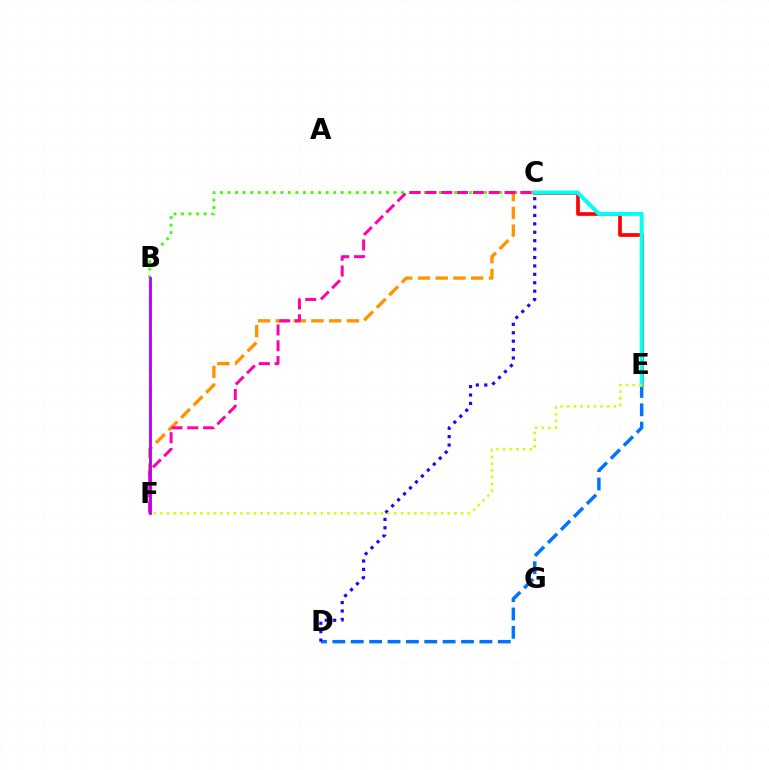{('B', 'C'): [{'color': '#3dff00', 'line_style': 'dotted', 'thickness': 2.05}], ('C', 'F'): [{'color': '#ff9400', 'line_style': 'dashed', 'thickness': 2.41}, {'color': '#ff00ac', 'line_style': 'dashed', 'thickness': 2.15}], ('B', 'F'): [{'color': '#00ff5c', 'line_style': 'dashed', 'thickness': 1.59}, {'color': '#b900ff', 'line_style': 'solid', 'thickness': 2.05}], ('C', 'E'): [{'color': '#ff0000', 'line_style': 'solid', 'thickness': 2.65}, {'color': '#00fff6', 'line_style': 'solid', 'thickness': 2.86}], ('D', 'E'): [{'color': '#0074ff', 'line_style': 'dashed', 'thickness': 2.5}], ('C', 'D'): [{'color': '#2500ff', 'line_style': 'dotted', 'thickness': 2.29}], ('E', 'F'): [{'color': '#d1ff00', 'line_style': 'dotted', 'thickness': 1.82}]}